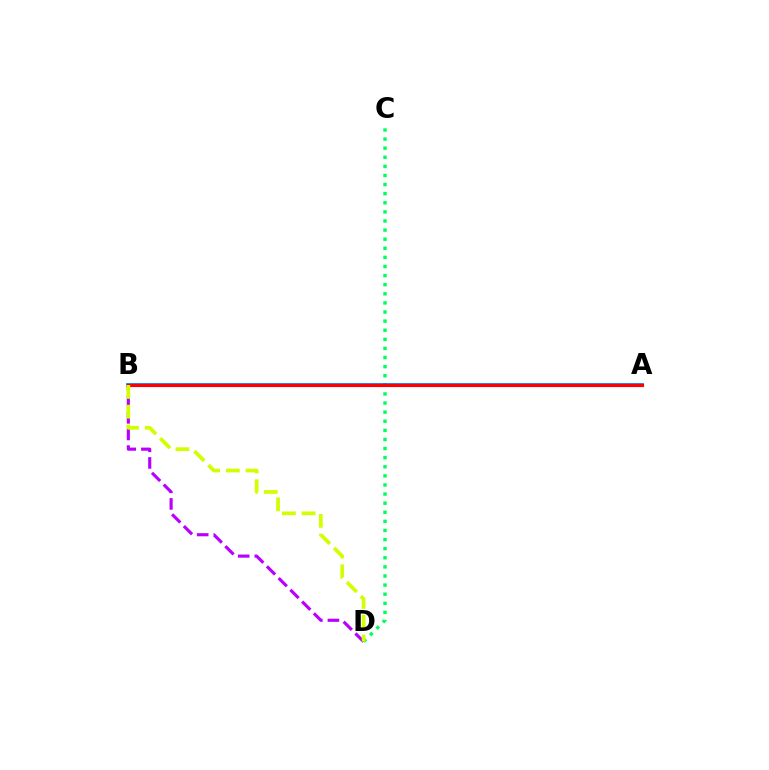{('C', 'D'): [{'color': '#00ff5c', 'line_style': 'dotted', 'thickness': 2.47}], ('A', 'B'): [{'color': '#0074ff', 'line_style': 'solid', 'thickness': 2.67}, {'color': '#ff0000', 'line_style': 'solid', 'thickness': 2.26}], ('B', 'D'): [{'color': '#b900ff', 'line_style': 'dashed', 'thickness': 2.26}, {'color': '#d1ff00', 'line_style': 'dashed', 'thickness': 2.68}]}